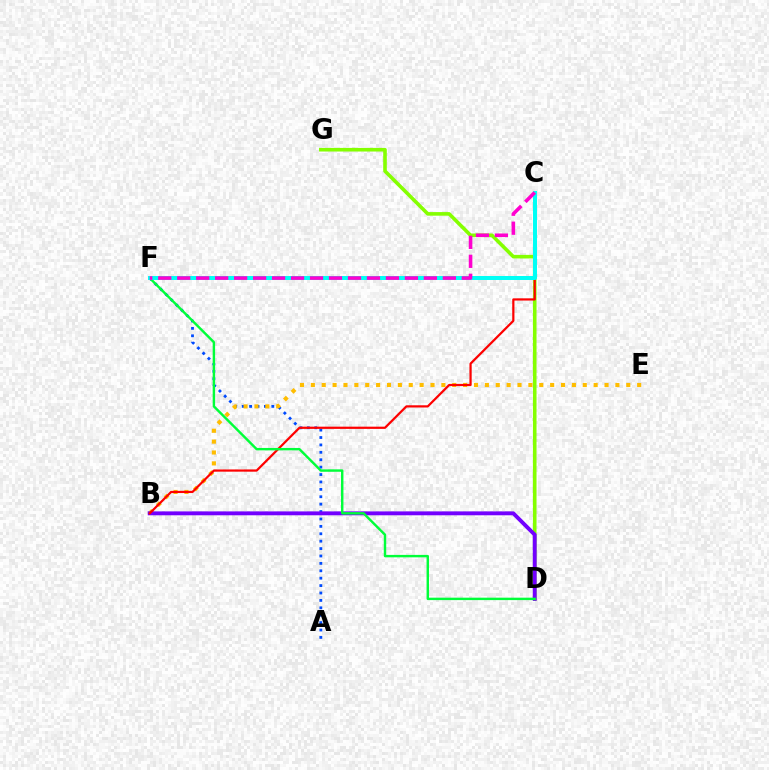{('A', 'F'): [{'color': '#004bff', 'line_style': 'dotted', 'thickness': 2.01}], ('D', 'G'): [{'color': '#84ff00', 'line_style': 'solid', 'thickness': 2.59}], ('B', 'E'): [{'color': '#ffbd00', 'line_style': 'dotted', 'thickness': 2.96}], ('B', 'D'): [{'color': '#7200ff', 'line_style': 'solid', 'thickness': 2.8}], ('B', 'C'): [{'color': '#ff0000', 'line_style': 'solid', 'thickness': 1.6}], ('D', 'F'): [{'color': '#00ff39', 'line_style': 'solid', 'thickness': 1.75}], ('C', 'F'): [{'color': '#00fff6', 'line_style': 'solid', 'thickness': 2.88}, {'color': '#ff00cf', 'line_style': 'dashed', 'thickness': 2.58}]}